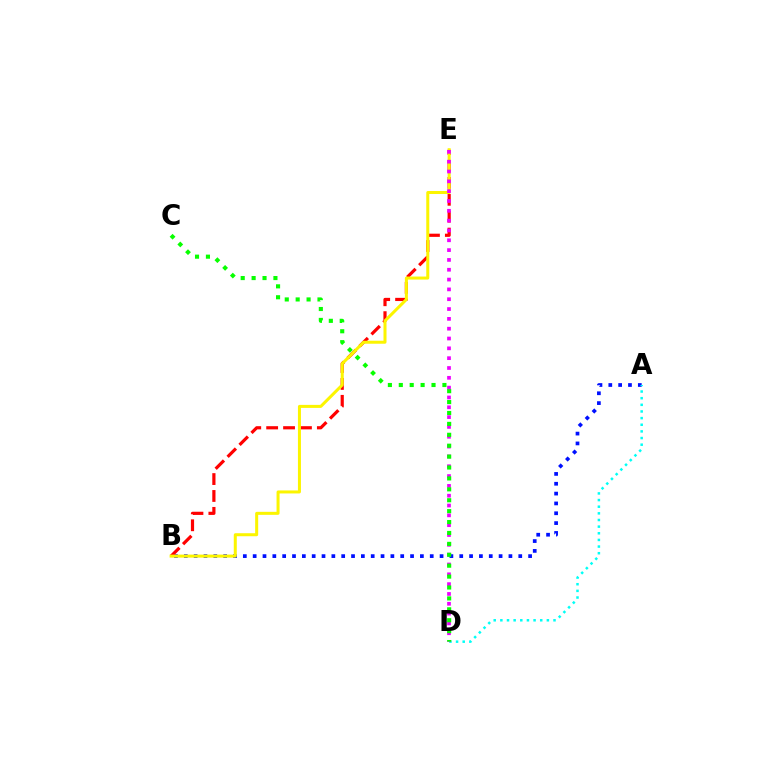{('A', 'B'): [{'color': '#0010ff', 'line_style': 'dotted', 'thickness': 2.67}], ('B', 'E'): [{'color': '#ff0000', 'line_style': 'dashed', 'thickness': 2.3}, {'color': '#fcf500', 'line_style': 'solid', 'thickness': 2.17}], ('A', 'D'): [{'color': '#00fff6', 'line_style': 'dotted', 'thickness': 1.81}], ('D', 'E'): [{'color': '#ee00ff', 'line_style': 'dotted', 'thickness': 2.67}], ('C', 'D'): [{'color': '#08ff00', 'line_style': 'dotted', 'thickness': 2.96}]}